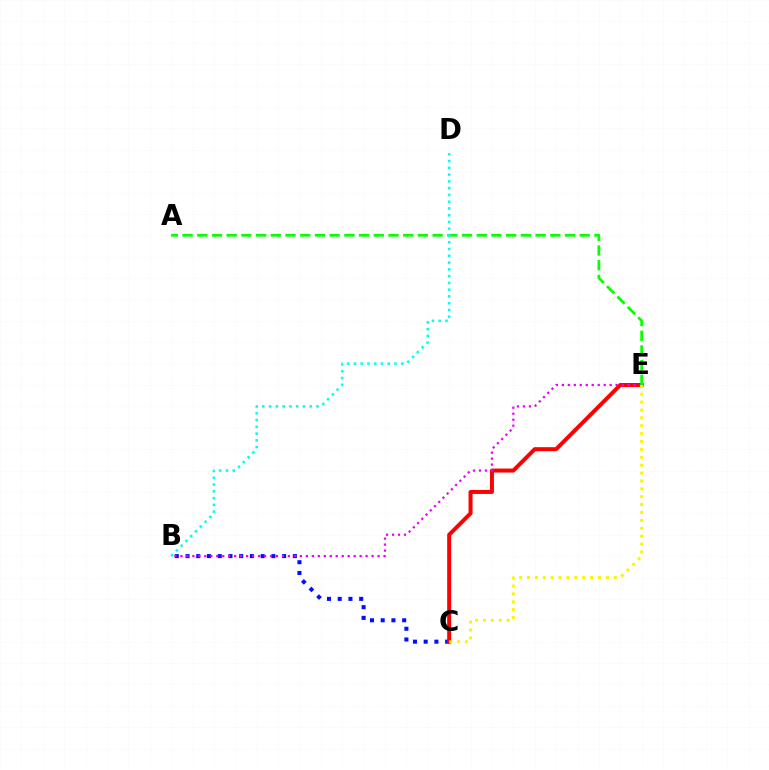{('B', 'C'): [{'color': '#0010ff', 'line_style': 'dotted', 'thickness': 2.92}], ('C', 'E'): [{'color': '#ff0000', 'line_style': 'solid', 'thickness': 2.87}, {'color': '#fcf500', 'line_style': 'dotted', 'thickness': 2.14}], ('B', 'E'): [{'color': '#ee00ff', 'line_style': 'dotted', 'thickness': 1.62}], ('A', 'E'): [{'color': '#08ff00', 'line_style': 'dashed', 'thickness': 2.0}], ('B', 'D'): [{'color': '#00fff6', 'line_style': 'dotted', 'thickness': 1.84}]}